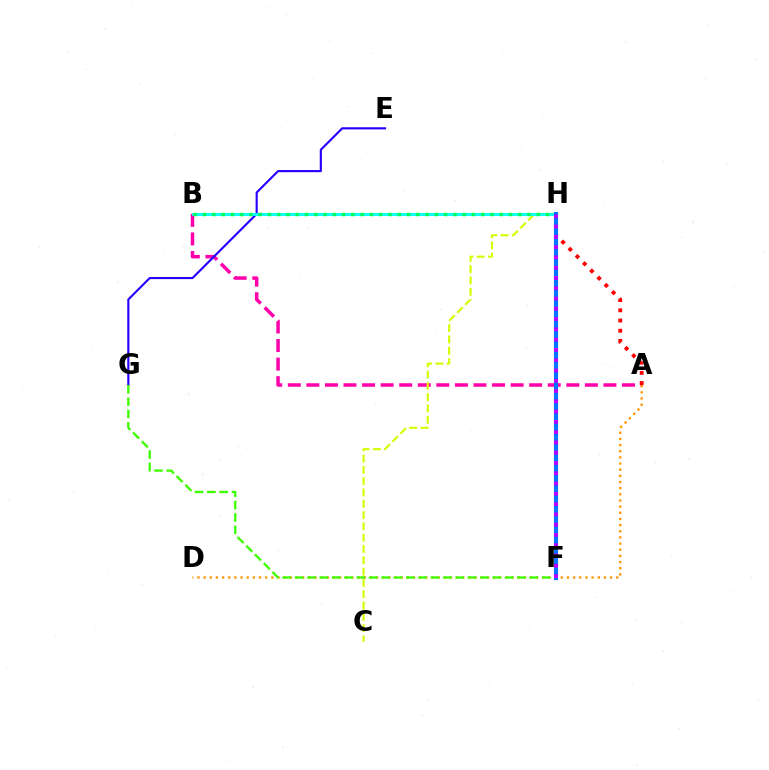{('A', 'B'): [{'color': '#ff00ac', 'line_style': 'dashed', 'thickness': 2.52}], ('A', 'D'): [{'color': '#ff9400', 'line_style': 'dotted', 'thickness': 1.67}], ('E', 'G'): [{'color': '#2500ff', 'line_style': 'solid', 'thickness': 1.54}], ('A', 'H'): [{'color': '#ff0000', 'line_style': 'dotted', 'thickness': 2.77}], ('C', 'H'): [{'color': '#d1ff00', 'line_style': 'dashed', 'thickness': 1.54}], ('B', 'H'): [{'color': '#00fff6', 'line_style': 'solid', 'thickness': 2.02}, {'color': '#00ff5c', 'line_style': 'dotted', 'thickness': 2.52}], ('F', 'G'): [{'color': '#3dff00', 'line_style': 'dashed', 'thickness': 1.68}], ('F', 'H'): [{'color': '#0074ff', 'line_style': 'solid', 'thickness': 2.97}, {'color': '#b900ff', 'line_style': 'dotted', 'thickness': 2.79}]}